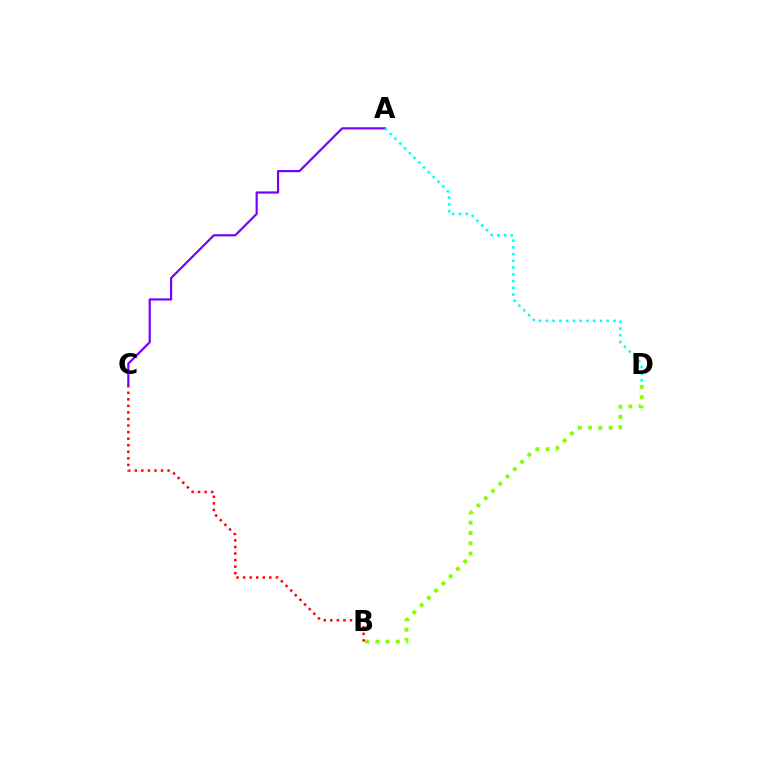{('B', 'D'): [{'color': '#84ff00', 'line_style': 'dotted', 'thickness': 2.79}], ('B', 'C'): [{'color': '#ff0000', 'line_style': 'dotted', 'thickness': 1.78}], ('A', 'C'): [{'color': '#7200ff', 'line_style': 'solid', 'thickness': 1.57}], ('A', 'D'): [{'color': '#00fff6', 'line_style': 'dotted', 'thickness': 1.84}]}